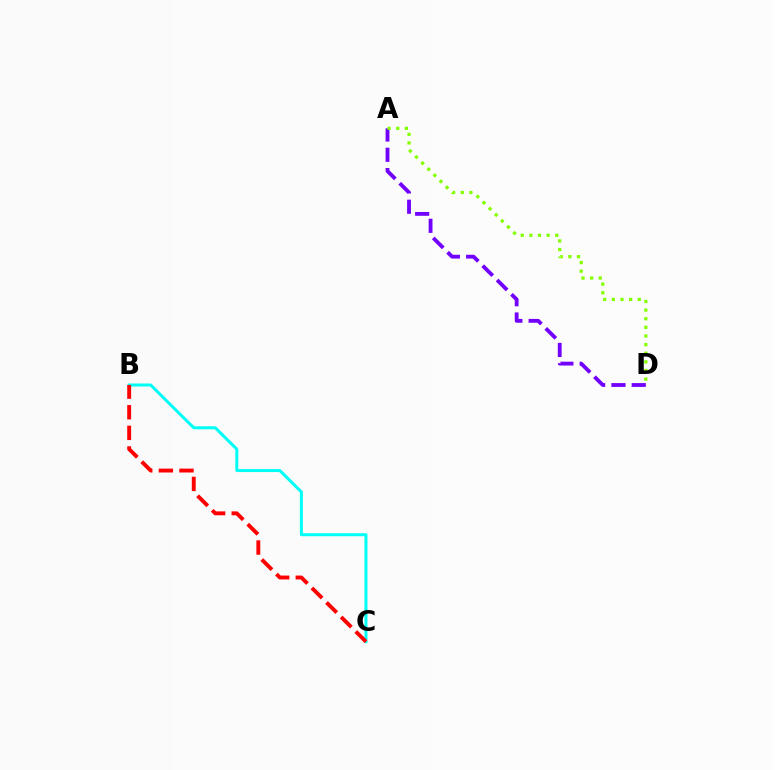{('B', 'C'): [{'color': '#00fff6', 'line_style': 'solid', 'thickness': 2.16}, {'color': '#ff0000', 'line_style': 'dashed', 'thickness': 2.8}], ('A', 'D'): [{'color': '#7200ff', 'line_style': 'dashed', 'thickness': 2.76}, {'color': '#84ff00', 'line_style': 'dotted', 'thickness': 2.34}]}